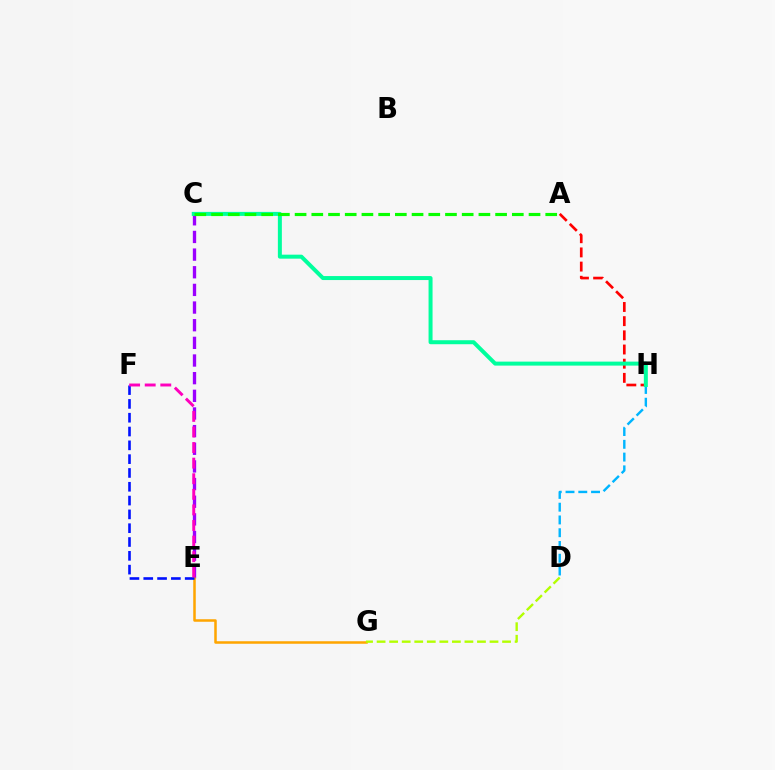{('A', 'H'): [{'color': '#ff0000', 'line_style': 'dashed', 'thickness': 1.93}], ('C', 'E'): [{'color': '#9b00ff', 'line_style': 'dashed', 'thickness': 2.4}], ('E', 'G'): [{'color': '#ffa500', 'line_style': 'solid', 'thickness': 1.81}], ('D', 'H'): [{'color': '#00b5ff', 'line_style': 'dashed', 'thickness': 1.73}], ('D', 'G'): [{'color': '#b3ff00', 'line_style': 'dashed', 'thickness': 1.7}], ('E', 'F'): [{'color': '#0010ff', 'line_style': 'dashed', 'thickness': 1.88}, {'color': '#ff00bd', 'line_style': 'dashed', 'thickness': 2.12}], ('C', 'H'): [{'color': '#00ff9d', 'line_style': 'solid', 'thickness': 2.87}], ('A', 'C'): [{'color': '#08ff00', 'line_style': 'dashed', 'thickness': 2.27}]}